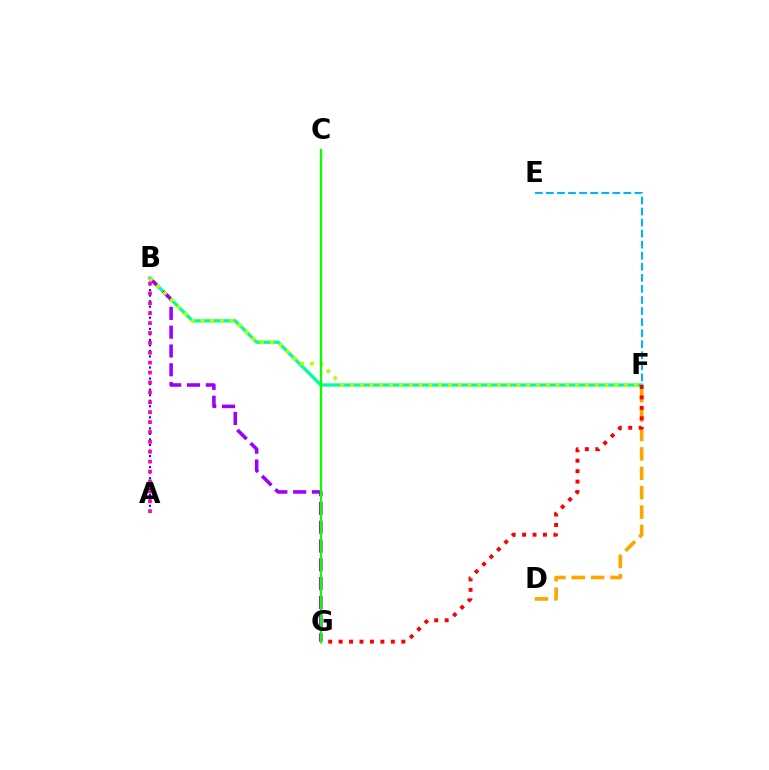{('D', 'F'): [{'color': '#ffa500', 'line_style': 'dashed', 'thickness': 2.63}], ('A', 'B'): [{'color': '#0010ff', 'line_style': 'dotted', 'thickness': 1.5}, {'color': '#ff00bd', 'line_style': 'dotted', 'thickness': 2.69}], ('B', 'F'): [{'color': '#00ff9d', 'line_style': 'solid', 'thickness': 2.37}, {'color': '#b3ff00', 'line_style': 'dotted', 'thickness': 2.66}], ('E', 'F'): [{'color': '#00b5ff', 'line_style': 'dashed', 'thickness': 1.5}], ('F', 'G'): [{'color': '#ff0000', 'line_style': 'dotted', 'thickness': 2.84}], ('B', 'G'): [{'color': '#9b00ff', 'line_style': 'dashed', 'thickness': 2.55}], ('C', 'G'): [{'color': '#08ff00', 'line_style': 'solid', 'thickness': 1.62}]}